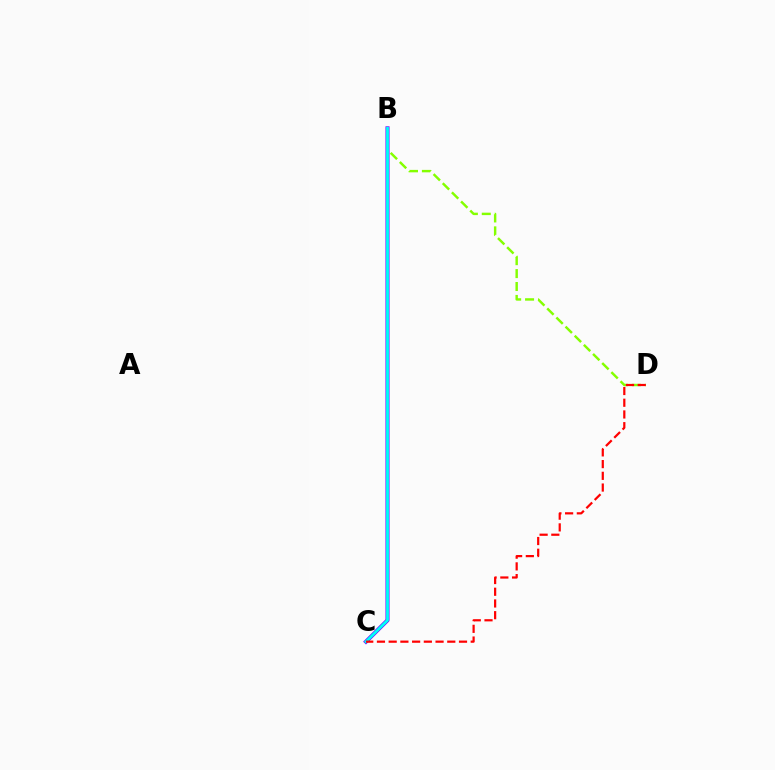{('B', 'D'): [{'color': '#84ff00', 'line_style': 'dashed', 'thickness': 1.76}], ('B', 'C'): [{'color': '#7200ff', 'line_style': 'solid', 'thickness': 2.9}, {'color': '#00fff6', 'line_style': 'solid', 'thickness': 2.02}], ('C', 'D'): [{'color': '#ff0000', 'line_style': 'dashed', 'thickness': 1.59}]}